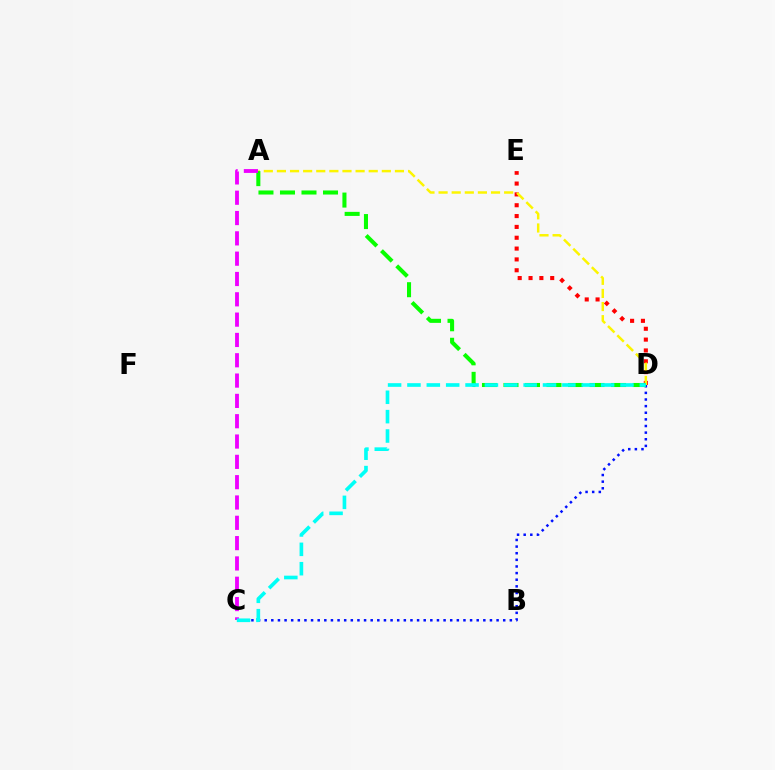{('C', 'D'): [{'color': '#0010ff', 'line_style': 'dotted', 'thickness': 1.8}, {'color': '#00fff6', 'line_style': 'dashed', 'thickness': 2.63}], ('D', 'E'): [{'color': '#ff0000', 'line_style': 'dotted', 'thickness': 2.94}], ('A', 'D'): [{'color': '#fcf500', 'line_style': 'dashed', 'thickness': 1.78}, {'color': '#08ff00', 'line_style': 'dashed', 'thickness': 2.92}], ('A', 'C'): [{'color': '#ee00ff', 'line_style': 'dashed', 'thickness': 2.76}]}